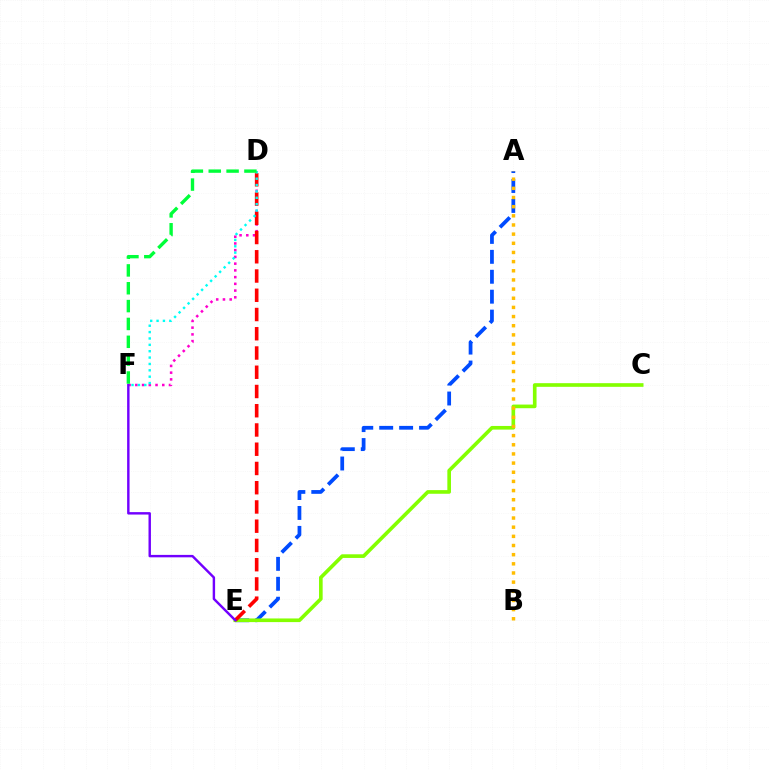{('D', 'F'): [{'color': '#ff00cf', 'line_style': 'dotted', 'thickness': 1.83}, {'color': '#00fff6', 'line_style': 'dotted', 'thickness': 1.73}, {'color': '#00ff39', 'line_style': 'dashed', 'thickness': 2.42}], ('A', 'E'): [{'color': '#004bff', 'line_style': 'dashed', 'thickness': 2.71}], ('C', 'E'): [{'color': '#84ff00', 'line_style': 'solid', 'thickness': 2.63}], ('A', 'B'): [{'color': '#ffbd00', 'line_style': 'dotted', 'thickness': 2.49}], ('D', 'E'): [{'color': '#ff0000', 'line_style': 'dashed', 'thickness': 2.61}], ('E', 'F'): [{'color': '#7200ff', 'line_style': 'solid', 'thickness': 1.75}]}